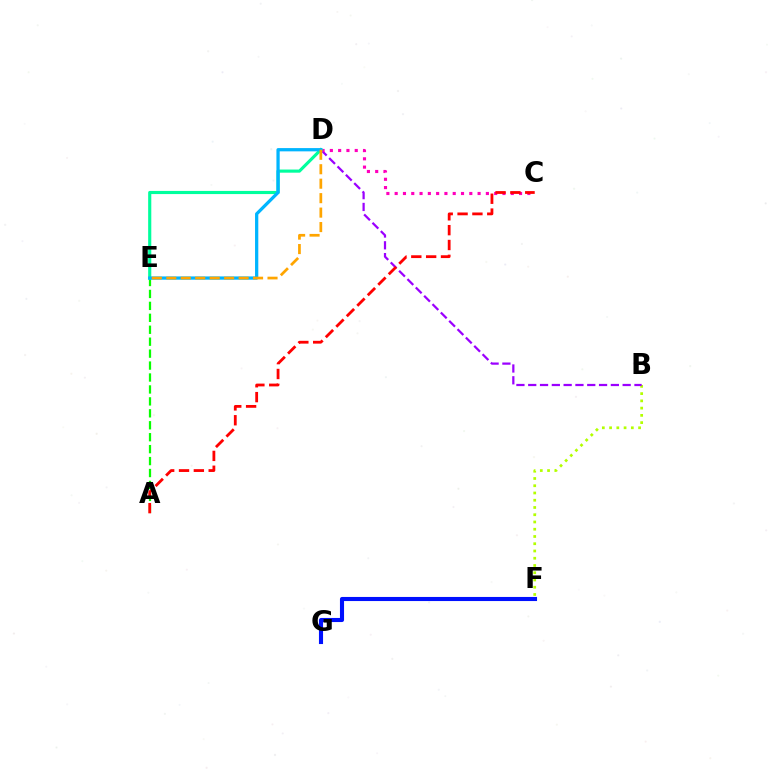{('F', 'G'): [{'color': '#0010ff', 'line_style': 'solid', 'thickness': 2.95}], ('B', 'F'): [{'color': '#b3ff00', 'line_style': 'dotted', 'thickness': 1.97}], ('B', 'D'): [{'color': '#9b00ff', 'line_style': 'dashed', 'thickness': 1.6}], ('C', 'D'): [{'color': '#ff00bd', 'line_style': 'dotted', 'thickness': 2.25}], ('A', 'E'): [{'color': '#08ff00', 'line_style': 'dashed', 'thickness': 1.62}], ('D', 'E'): [{'color': '#00ff9d', 'line_style': 'solid', 'thickness': 2.26}, {'color': '#00b5ff', 'line_style': 'solid', 'thickness': 2.35}, {'color': '#ffa500', 'line_style': 'dashed', 'thickness': 1.96}], ('A', 'C'): [{'color': '#ff0000', 'line_style': 'dashed', 'thickness': 2.02}]}